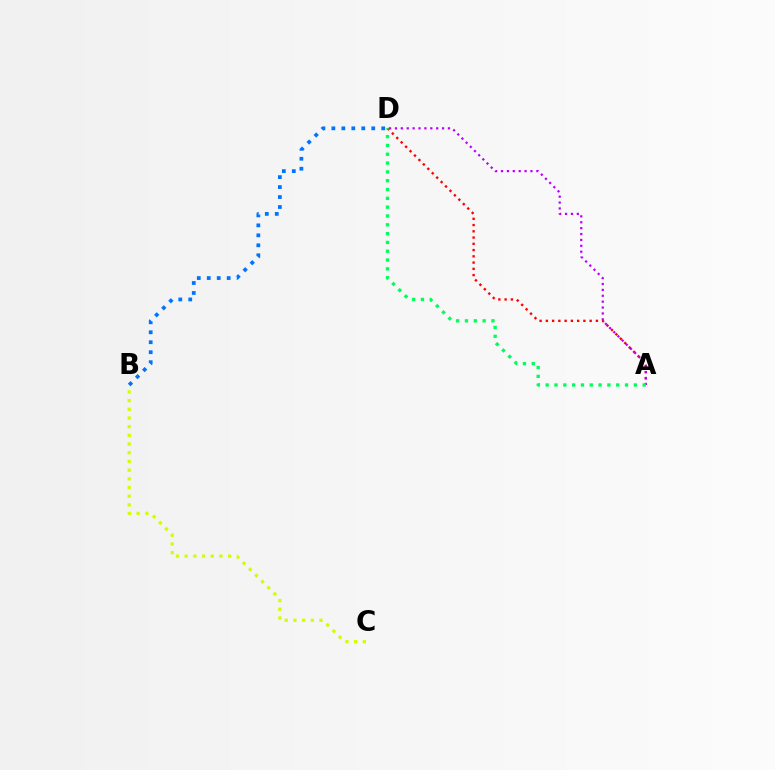{('A', 'D'): [{'color': '#ff0000', 'line_style': 'dotted', 'thickness': 1.7}, {'color': '#b900ff', 'line_style': 'dotted', 'thickness': 1.6}, {'color': '#00ff5c', 'line_style': 'dotted', 'thickness': 2.4}], ('B', 'D'): [{'color': '#0074ff', 'line_style': 'dotted', 'thickness': 2.71}], ('B', 'C'): [{'color': '#d1ff00', 'line_style': 'dotted', 'thickness': 2.36}]}